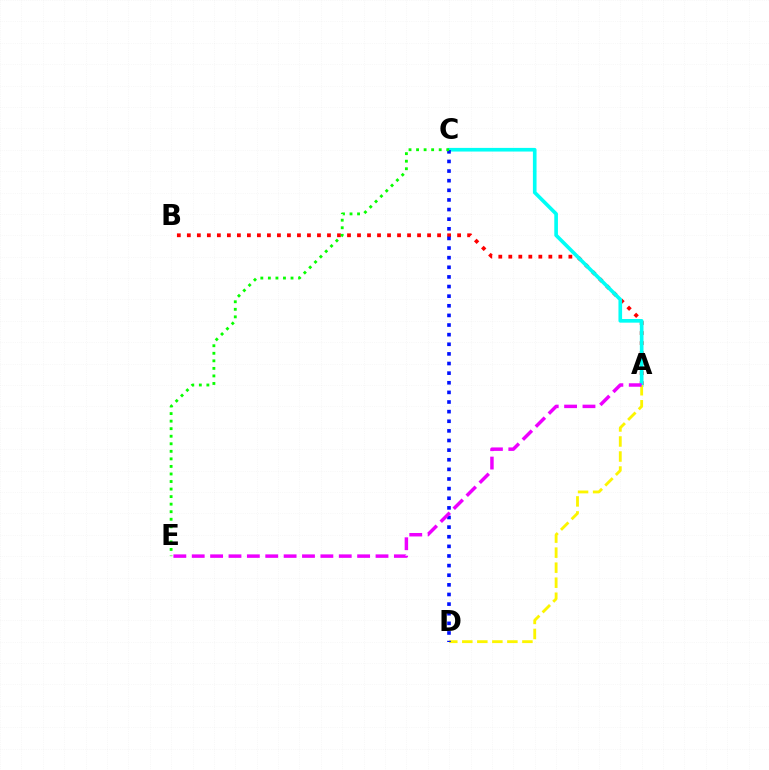{('A', 'B'): [{'color': '#ff0000', 'line_style': 'dotted', 'thickness': 2.72}], ('A', 'C'): [{'color': '#00fff6', 'line_style': 'solid', 'thickness': 2.63}], ('A', 'D'): [{'color': '#fcf500', 'line_style': 'dashed', 'thickness': 2.04}], ('C', 'D'): [{'color': '#0010ff', 'line_style': 'dotted', 'thickness': 2.61}], ('A', 'E'): [{'color': '#ee00ff', 'line_style': 'dashed', 'thickness': 2.5}], ('C', 'E'): [{'color': '#08ff00', 'line_style': 'dotted', 'thickness': 2.05}]}